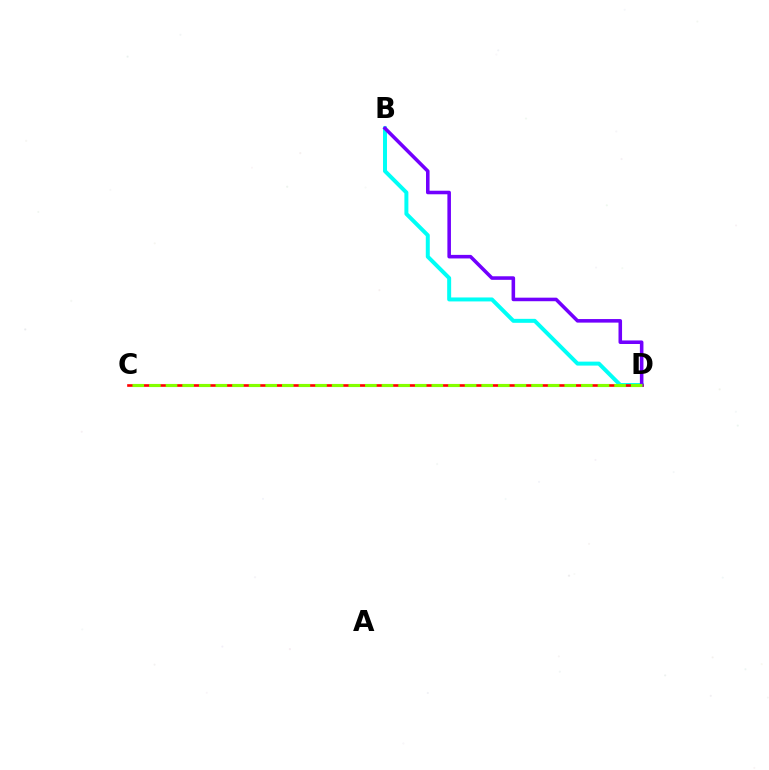{('B', 'D'): [{'color': '#00fff6', 'line_style': 'solid', 'thickness': 2.86}, {'color': '#7200ff', 'line_style': 'solid', 'thickness': 2.56}], ('C', 'D'): [{'color': '#ff0000', 'line_style': 'solid', 'thickness': 1.9}, {'color': '#84ff00', 'line_style': 'dashed', 'thickness': 2.26}]}